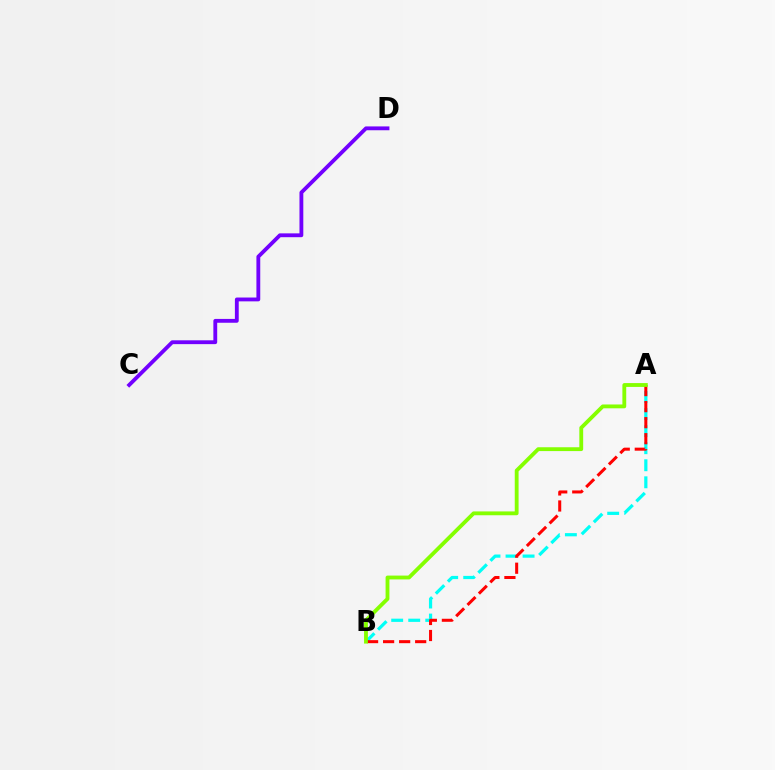{('A', 'B'): [{'color': '#00fff6', 'line_style': 'dashed', 'thickness': 2.32}, {'color': '#ff0000', 'line_style': 'dashed', 'thickness': 2.18}, {'color': '#84ff00', 'line_style': 'solid', 'thickness': 2.76}], ('C', 'D'): [{'color': '#7200ff', 'line_style': 'solid', 'thickness': 2.76}]}